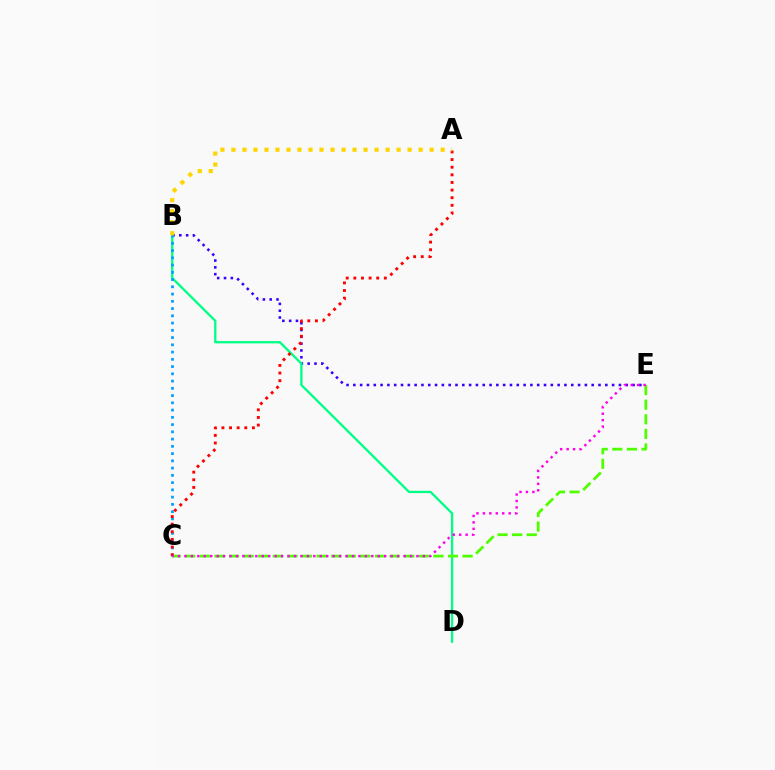{('B', 'E'): [{'color': '#3700ff', 'line_style': 'dotted', 'thickness': 1.85}], ('B', 'D'): [{'color': '#00ff86', 'line_style': 'solid', 'thickness': 1.67}], ('B', 'C'): [{'color': '#009eff', 'line_style': 'dotted', 'thickness': 1.97}], ('C', 'E'): [{'color': '#4fff00', 'line_style': 'dashed', 'thickness': 1.98}, {'color': '#ff00ed', 'line_style': 'dotted', 'thickness': 1.75}], ('A', 'C'): [{'color': '#ff0000', 'line_style': 'dotted', 'thickness': 2.07}], ('A', 'B'): [{'color': '#ffd500', 'line_style': 'dotted', 'thickness': 2.99}]}